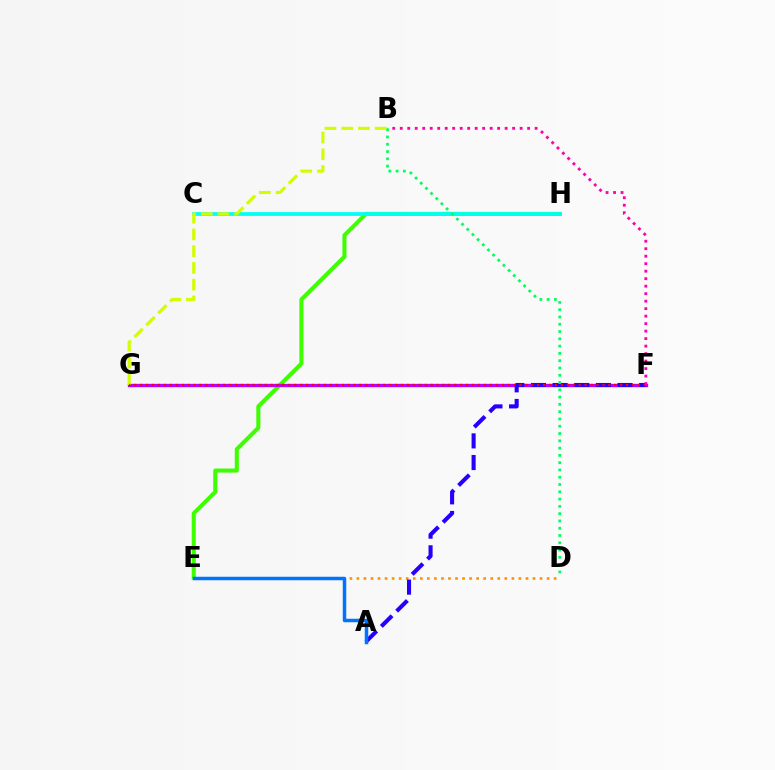{('E', 'H'): [{'color': '#3dff00', 'line_style': 'solid', 'thickness': 2.92}], ('F', 'G'): [{'color': '#b900ff', 'line_style': 'solid', 'thickness': 2.4}, {'color': '#ff0000', 'line_style': 'dotted', 'thickness': 1.61}], ('C', 'H'): [{'color': '#00fff6', 'line_style': 'solid', 'thickness': 2.7}], ('D', 'E'): [{'color': '#ff9400', 'line_style': 'dotted', 'thickness': 1.91}], ('A', 'F'): [{'color': '#2500ff', 'line_style': 'dashed', 'thickness': 2.94}], ('B', 'D'): [{'color': '#00ff5c', 'line_style': 'dotted', 'thickness': 1.98}], ('B', 'G'): [{'color': '#d1ff00', 'line_style': 'dashed', 'thickness': 2.27}], ('A', 'E'): [{'color': '#0074ff', 'line_style': 'solid', 'thickness': 2.51}], ('B', 'F'): [{'color': '#ff00ac', 'line_style': 'dotted', 'thickness': 2.04}]}